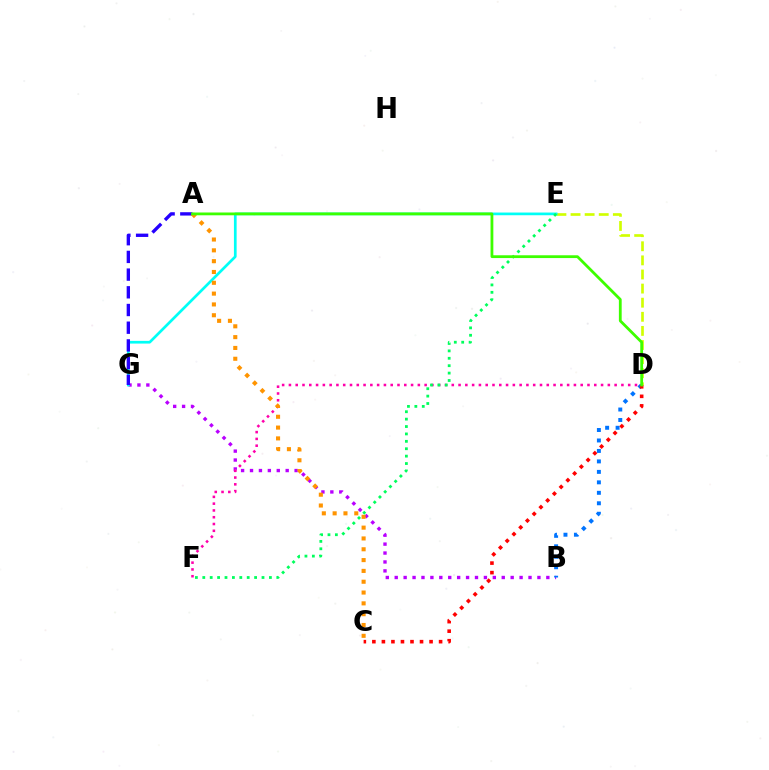{('B', 'G'): [{'color': '#b900ff', 'line_style': 'dotted', 'thickness': 2.42}], ('D', 'E'): [{'color': '#d1ff00', 'line_style': 'dashed', 'thickness': 1.92}], ('E', 'G'): [{'color': '#00fff6', 'line_style': 'solid', 'thickness': 1.94}], ('A', 'G'): [{'color': '#2500ff', 'line_style': 'dashed', 'thickness': 2.4}], ('B', 'D'): [{'color': '#0074ff', 'line_style': 'dotted', 'thickness': 2.84}], ('D', 'F'): [{'color': '#ff00ac', 'line_style': 'dotted', 'thickness': 1.84}], ('A', 'C'): [{'color': '#ff9400', 'line_style': 'dotted', 'thickness': 2.94}], ('C', 'D'): [{'color': '#ff0000', 'line_style': 'dotted', 'thickness': 2.59}], ('E', 'F'): [{'color': '#00ff5c', 'line_style': 'dotted', 'thickness': 2.01}], ('A', 'D'): [{'color': '#3dff00', 'line_style': 'solid', 'thickness': 2.01}]}